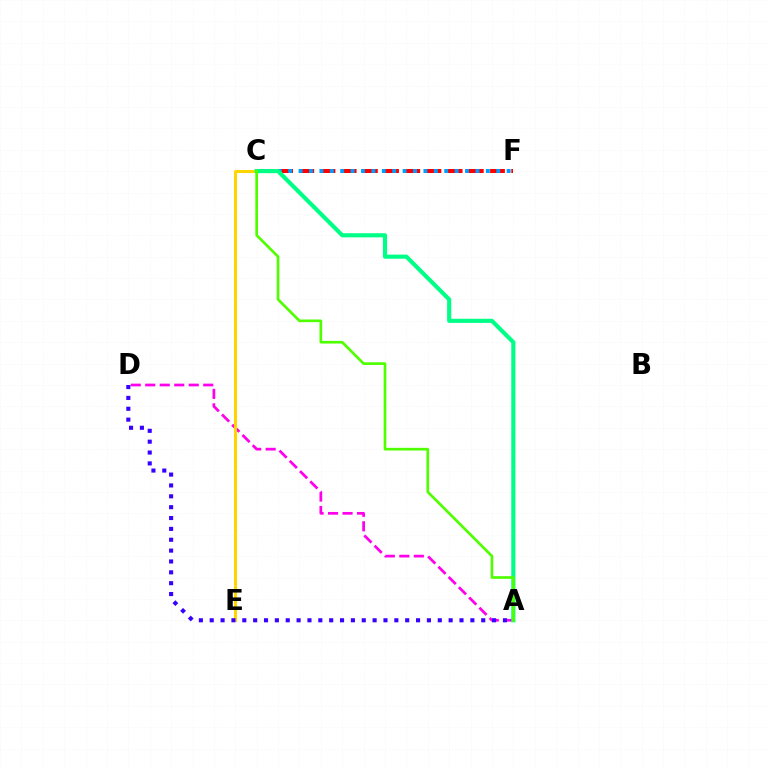{('C', 'F'): [{'color': '#ff0000', 'line_style': 'dashed', 'thickness': 2.88}, {'color': '#009eff', 'line_style': 'dotted', 'thickness': 2.83}], ('A', 'D'): [{'color': '#ff00ed', 'line_style': 'dashed', 'thickness': 1.97}, {'color': '#3700ff', 'line_style': 'dotted', 'thickness': 2.95}], ('C', 'E'): [{'color': '#ffd500', 'line_style': 'solid', 'thickness': 2.17}], ('A', 'C'): [{'color': '#00ff86', 'line_style': 'solid', 'thickness': 2.98}, {'color': '#4fff00', 'line_style': 'solid', 'thickness': 1.92}]}